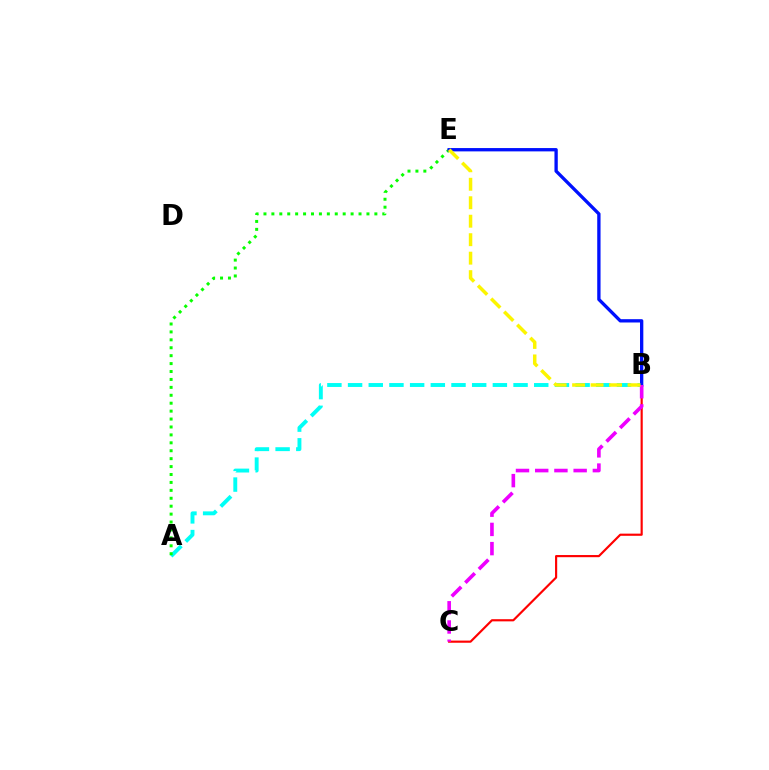{('A', 'B'): [{'color': '#00fff6', 'line_style': 'dashed', 'thickness': 2.81}], ('B', 'C'): [{'color': '#ff0000', 'line_style': 'solid', 'thickness': 1.56}, {'color': '#ee00ff', 'line_style': 'dashed', 'thickness': 2.61}], ('A', 'E'): [{'color': '#08ff00', 'line_style': 'dotted', 'thickness': 2.15}], ('B', 'E'): [{'color': '#0010ff', 'line_style': 'solid', 'thickness': 2.39}, {'color': '#fcf500', 'line_style': 'dashed', 'thickness': 2.51}]}